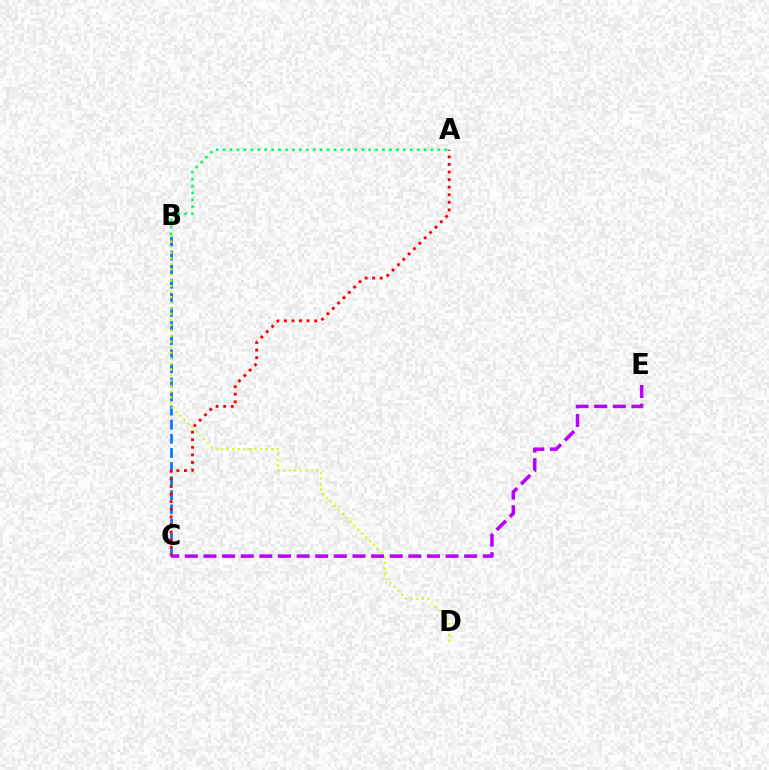{('B', 'C'): [{'color': '#0074ff', 'line_style': 'dashed', 'thickness': 1.91}], ('B', 'D'): [{'color': '#d1ff00', 'line_style': 'dotted', 'thickness': 1.51}], ('A', 'C'): [{'color': '#ff0000', 'line_style': 'dotted', 'thickness': 2.06}], ('A', 'B'): [{'color': '#00ff5c', 'line_style': 'dotted', 'thickness': 1.88}], ('C', 'E'): [{'color': '#b900ff', 'line_style': 'dashed', 'thickness': 2.53}]}